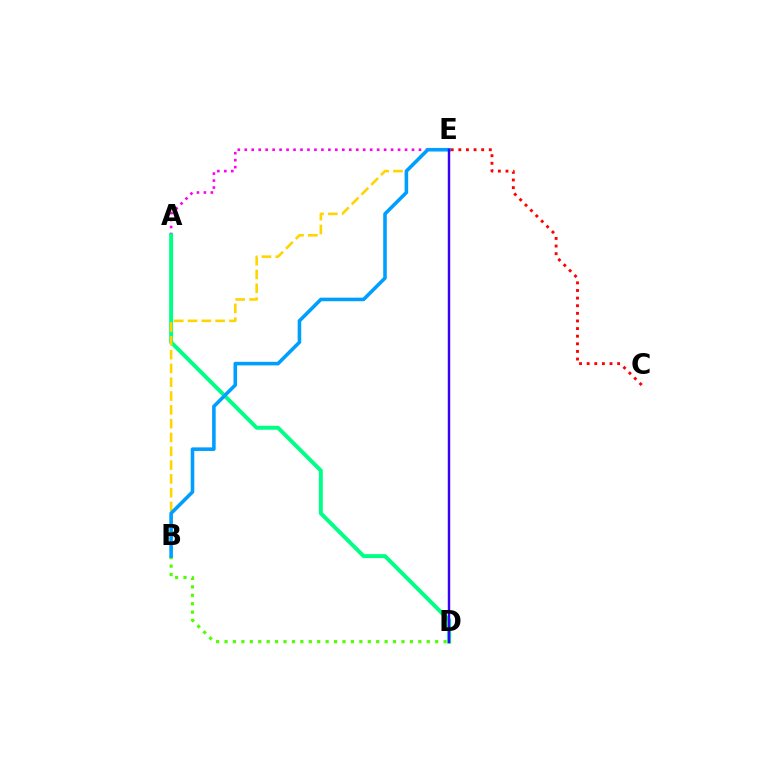{('B', 'D'): [{'color': '#4fff00', 'line_style': 'dotted', 'thickness': 2.29}], ('C', 'E'): [{'color': '#ff0000', 'line_style': 'dotted', 'thickness': 2.07}], ('A', 'E'): [{'color': '#ff00ed', 'line_style': 'dotted', 'thickness': 1.89}], ('A', 'D'): [{'color': '#00ff86', 'line_style': 'solid', 'thickness': 2.85}], ('B', 'E'): [{'color': '#ffd500', 'line_style': 'dashed', 'thickness': 1.88}, {'color': '#009eff', 'line_style': 'solid', 'thickness': 2.57}], ('D', 'E'): [{'color': '#3700ff', 'line_style': 'solid', 'thickness': 1.75}]}